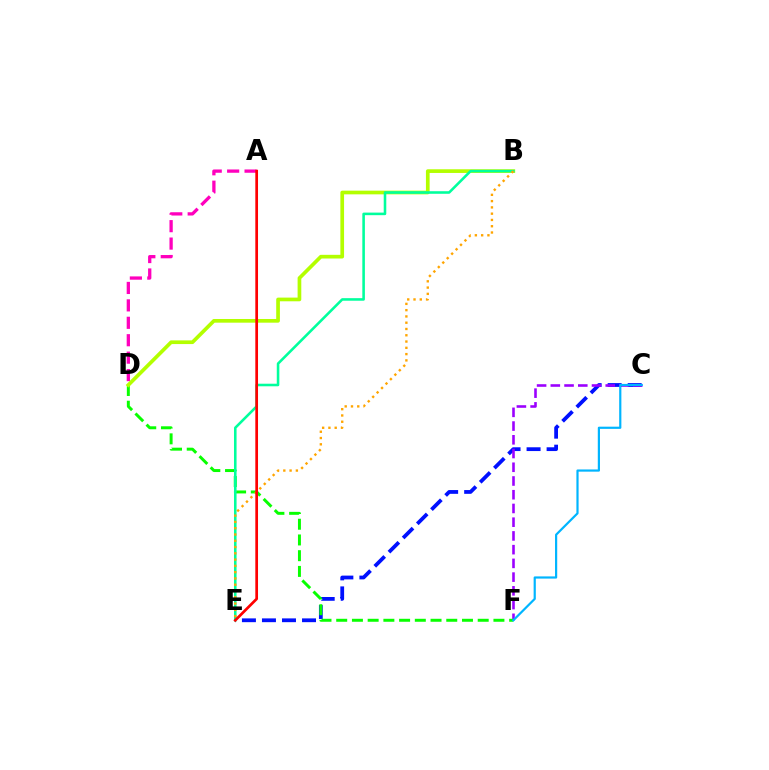{('C', 'E'): [{'color': '#0010ff', 'line_style': 'dashed', 'thickness': 2.72}], ('C', 'F'): [{'color': '#9b00ff', 'line_style': 'dashed', 'thickness': 1.87}, {'color': '#00b5ff', 'line_style': 'solid', 'thickness': 1.58}], ('A', 'D'): [{'color': '#ff00bd', 'line_style': 'dashed', 'thickness': 2.37}], ('D', 'F'): [{'color': '#08ff00', 'line_style': 'dashed', 'thickness': 2.14}], ('B', 'D'): [{'color': '#b3ff00', 'line_style': 'solid', 'thickness': 2.65}], ('B', 'E'): [{'color': '#00ff9d', 'line_style': 'solid', 'thickness': 1.85}, {'color': '#ffa500', 'line_style': 'dotted', 'thickness': 1.71}], ('A', 'E'): [{'color': '#ff0000', 'line_style': 'solid', 'thickness': 1.95}]}